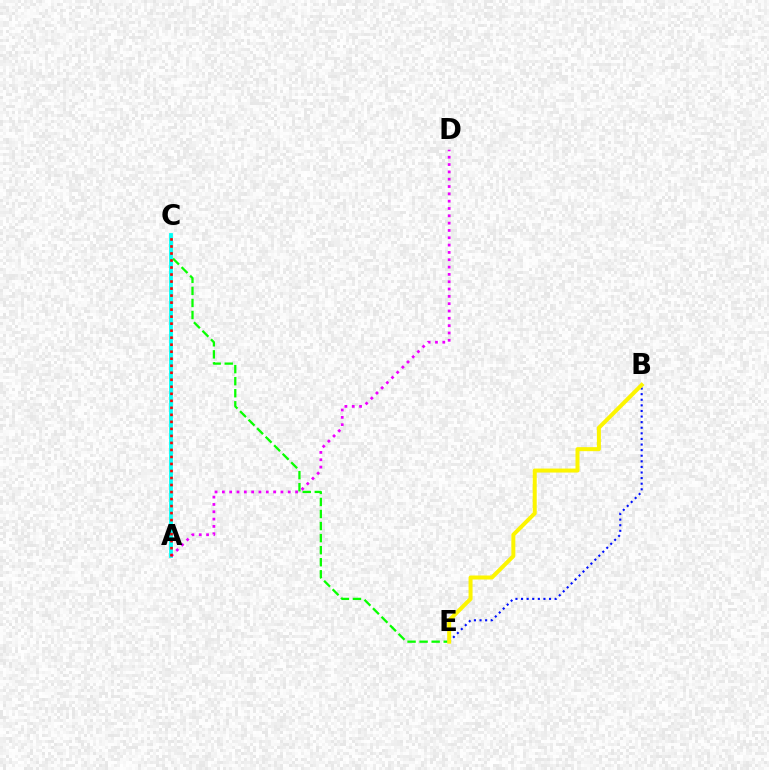{('C', 'E'): [{'color': '#08ff00', 'line_style': 'dashed', 'thickness': 1.64}], ('A', 'C'): [{'color': '#00fff6', 'line_style': 'solid', 'thickness': 2.73}, {'color': '#ff0000', 'line_style': 'dotted', 'thickness': 1.91}], ('A', 'D'): [{'color': '#ee00ff', 'line_style': 'dotted', 'thickness': 1.99}], ('B', 'E'): [{'color': '#0010ff', 'line_style': 'dotted', 'thickness': 1.52}, {'color': '#fcf500', 'line_style': 'solid', 'thickness': 2.88}]}